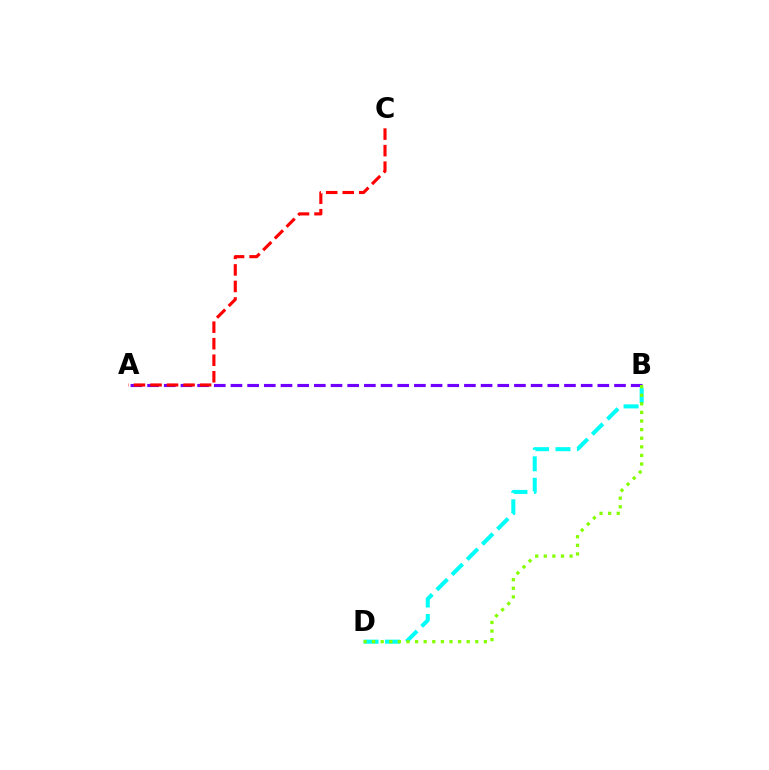{('B', 'D'): [{'color': '#00fff6', 'line_style': 'dashed', 'thickness': 2.91}, {'color': '#84ff00', 'line_style': 'dotted', 'thickness': 2.34}], ('A', 'B'): [{'color': '#7200ff', 'line_style': 'dashed', 'thickness': 2.27}], ('A', 'C'): [{'color': '#ff0000', 'line_style': 'dashed', 'thickness': 2.25}]}